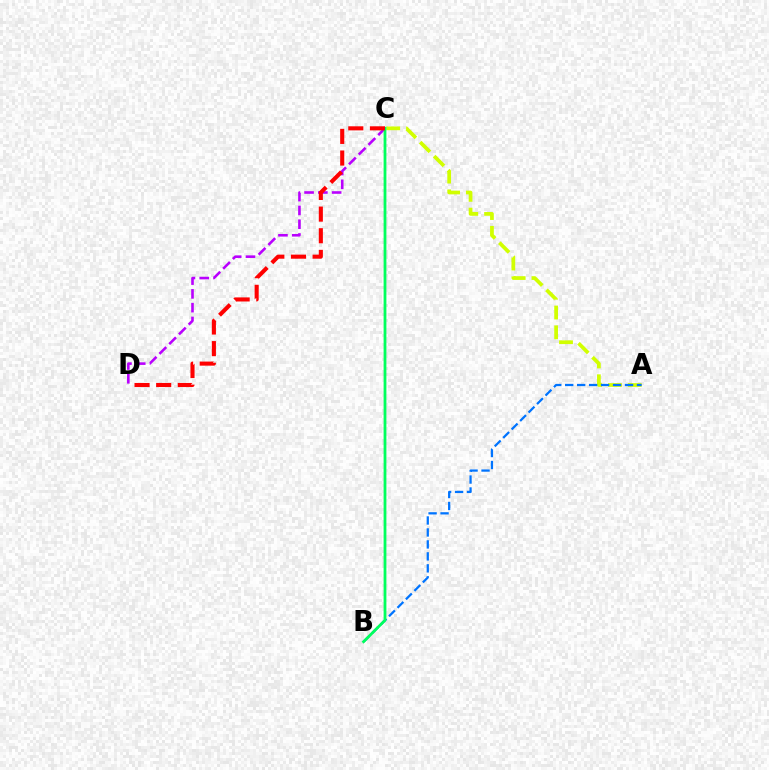{('A', 'C'): [{'color': '#d1ff00', 'line_style': 'dashed', 'thickness': 2.69}], ('C', 'D'): [{'color': '#b900ff', 'line_style': 'dashed', 'thickness': 1.87}, {'color': '#ff0000', 'line_style': 'dashed', 'thickness': 2.94}], ('A', 'B'): [{'color': '#0074ff', 'line_style': 'dashed', 'thickness': 1.63}], ('B', 'C'): [{'color': '#00ff5c', 'line_style': 'solid', 'thickness': 2.01}]}